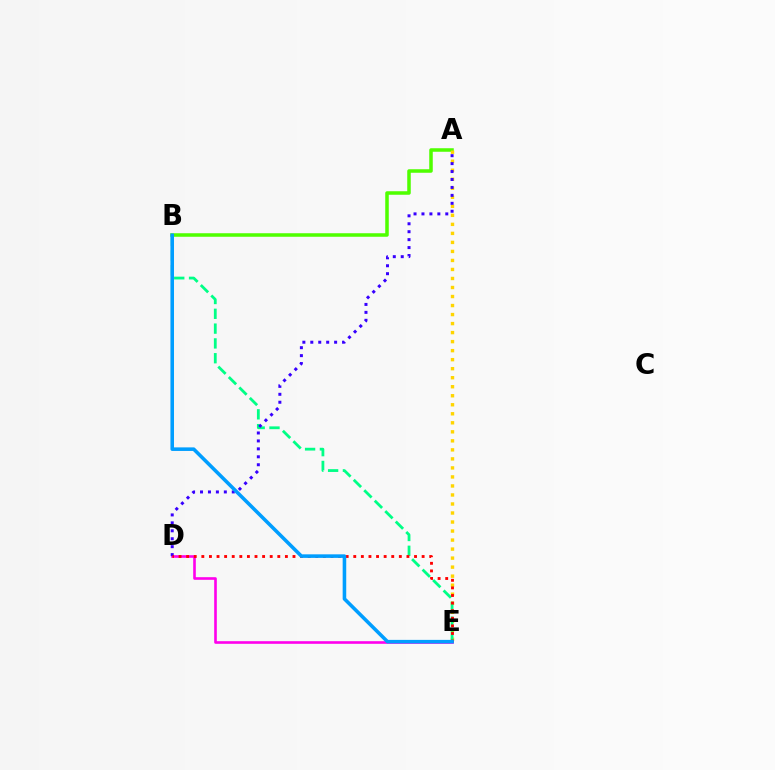{('A', 'B'): [{'color': '#4fff00', 'line_style': 'solid', 'thickness': 2.54}], ('A', 'E'): [{'color': '#ffd500', 'line_style': 'dotted', 'thickness': 2.45}], ('B', 'E'): [{'color': '#00ff86', 'line_style': 'dashed', 'thickness': 2.01}, {'color': '#009eff', 'line_style': 'solid', 'thickness': 2.57}], ('D', 'E'): [{'color': '#ff00ed', 'line_style': 'solid', 'thickness': 1.89}, {'color': '#ff0000', 'line_style': 'dotted', 'thickness': 2.06}], ('A', 'D'): [{'color': '#3700ff', 'line_style': 'dotted', 'thickness': 2.16}]}